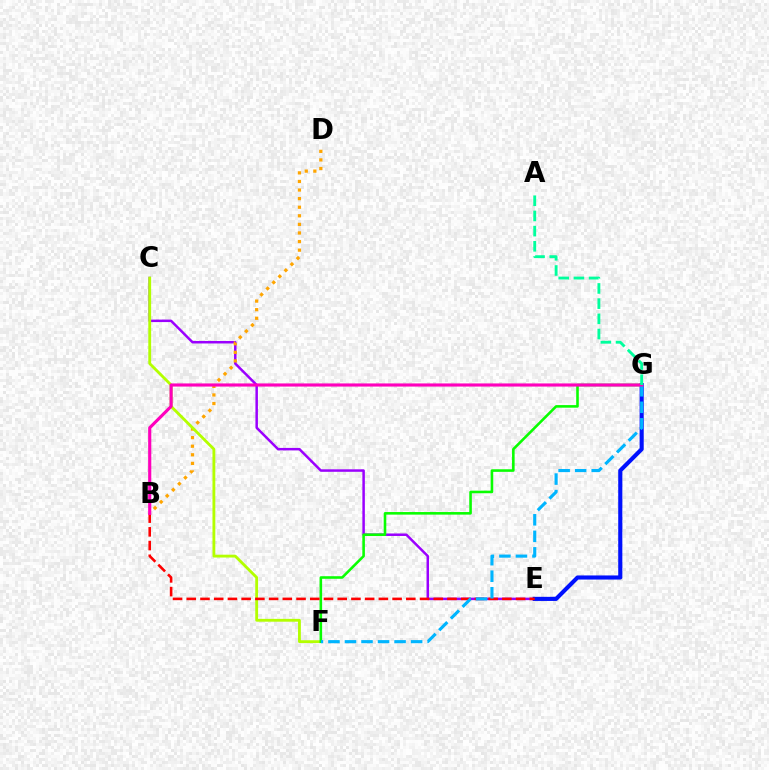{('C', 'E'): [{'color': '#9b00ff', 'line_style': 'solid', 'thickness': 1.79}], ('E', 'G'): [{'color': '#0010ff', 'line_style': 'solid', 'thickness': 2.96}], ('B', 'D'): [{'color': '#ffa500', 'line_style': 'dotted', 'thickness': 2.33}], ('C', 'F'): [{'color': '#b3ff00', 'line_style': 'solid', 'thickness': 2.04}], ('F', 'G'): [{'color': '#08ff00', 'line_style': 'solid', 'thickness': 1.86}, {'color': '#00b5ff', 'line_style': 'dashed', 'thickness': 2.25}], ('B', 'E'): [{'color': '#ff0000', 'line_style': 'dashed', 'thickness': 1.86}], ('B', 'G'): [{'color': '#ff00bd', 'line_style': 'solid', 'thickness': 2.26}], ('A', 'G'): [{'color': '#00ff9d', 'line_style': 'dashed', 'thickness': 2.06}]}